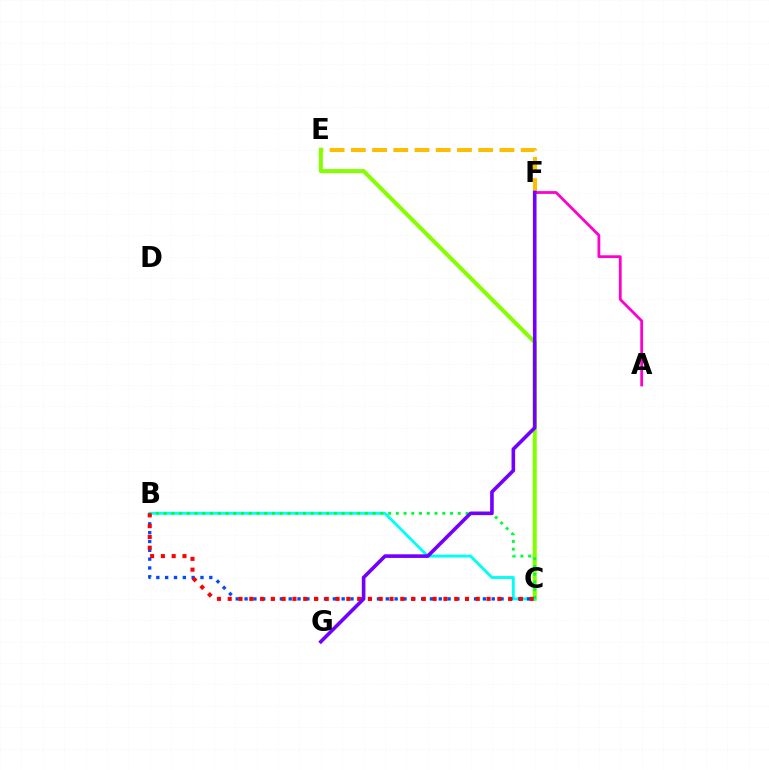{('E', 'F'): [{'color': '#ffbd00', 'line_style': 'dashed', 'thickness': 2.88}], ('C', 'E'): [{'color': '#84ff00', 'line_style': 'solid', 'thickness': 2.93}], ('B', 'C'): [{'color': '#00fff6', 'line_style': 'solid', 'thickness': 2.08}, {'color': '#004bff', 'line_style': 'dotted', 'thickness': 2.4}, {'color': '#00ff39', 'line_style': 'dotted', 'thickness': 2.1}, {'color': '#ff0000', 'line_style': 'dotted', 'thickness': 2.93}], ('A', 'F'): [{'color': '#ff00cf', 'line_style': 'solid', 'thickness': 2.0}], ('F', 'G'): [{'color': '#7200ff', 'line_style': 'solid', 'thickness': 2.6}]}